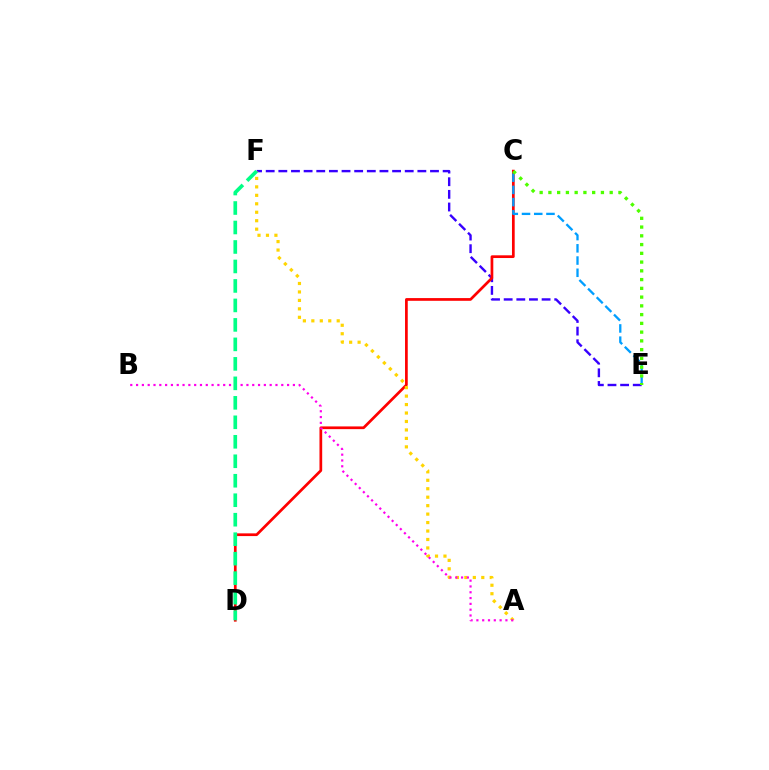{('E', 'F'): [{'color': '#3700ff', 'line_style': 'dashed', 'thickness': 1.72}], ('C', 'D'): [{'color': '#ff0000', 'line_style': 'solid', 'thickness': 1.96}], ('C', 'E'): [{'color': '#009eff', 'line_style': 'dashed', 'thickness': 1.66}, {'color': '#4fff00', 'line_style': 'dotted', 'thickness': 2.38}], ('A', 'F'): [{'color': '#ffd500', 'line_style': 'dotted', 'thickness': 2.3}], ('A', 'B'): [{'color': '#ff00ed', 'line_style': 'dotted', 'thickness': 1.58}], ('D', 'F'): [{'color': '#00ff86', 'line_style': 'dashed', 'thickness': 2.65}]}